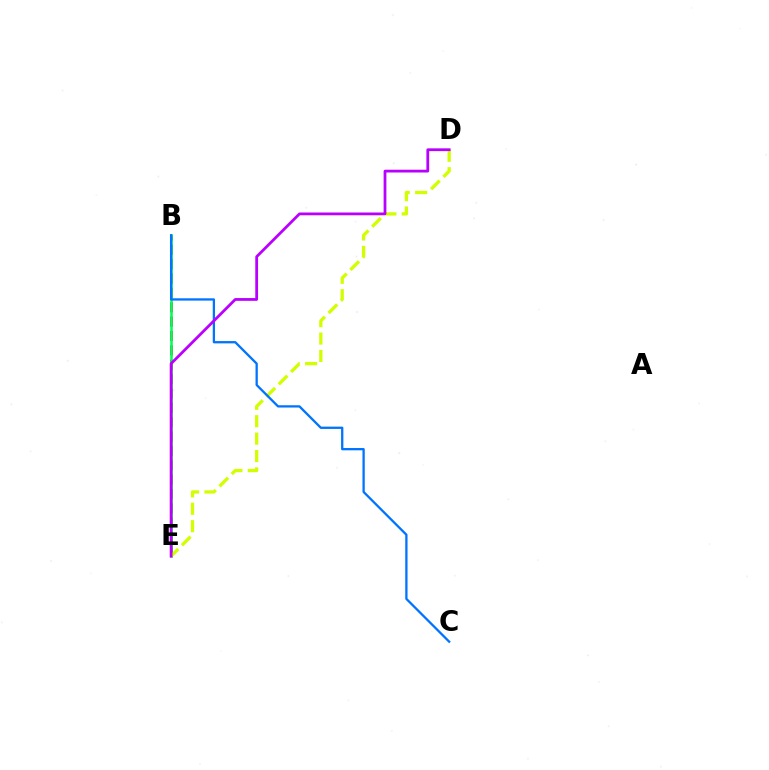{('B', 'E'): [{'color': '#ff0000', 'line_style': 'dashed', 'thickness': 1.95}, {'color': '#00ff5c', 'line_style': 'solid', 'thickness': 1.85}], ('D', 'E'): [{'color': '#d1ff00', 'line_style': 'dashed', 'thickness': 2.36}, {'color': '#b900ff', 'line_style': 'solid', 'thickness': 2.0}], ('B', 'C'): [{'color': '#0074ff', 'line_style': 'solid', 'thickness': 1.65}]}